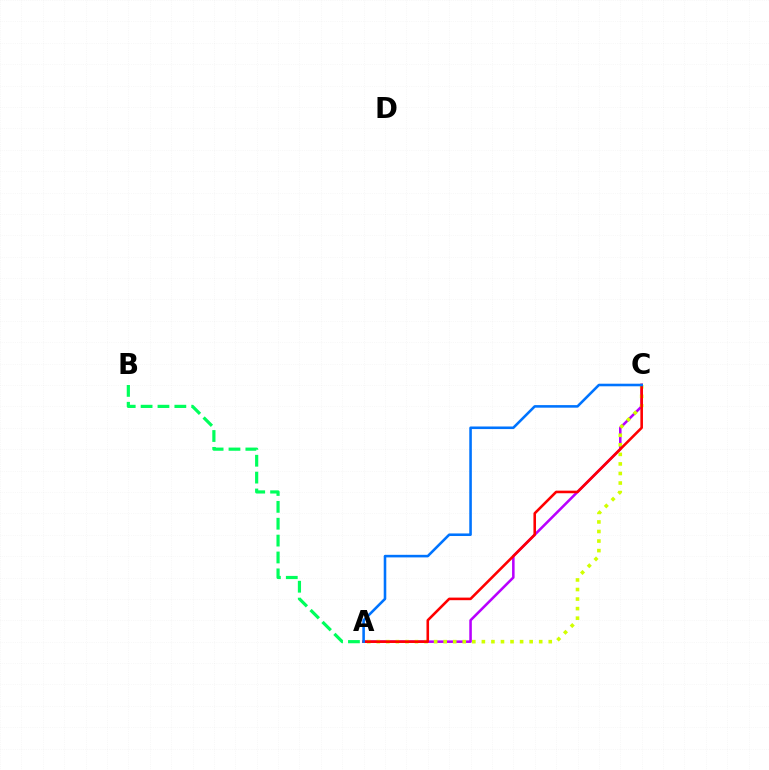{('A', 'C'): [{'color': '#b900ff', 'line_style': 'solid', 'thickness': 1.84}, {'color': '#d1ff00', 'line_style': 'dotted', 'thickness': 2.6}, {'color': '#ff0000', 'line_style': 'solid', 'thickness': 1.86}, {'color': '#0074ff', 'line_style': 'solid', 'thickness': 1.85}], ('A', 'B'): [{'color': '#00ff5c', 'line_style': 'dashed', 'thickness': 2.29}]}